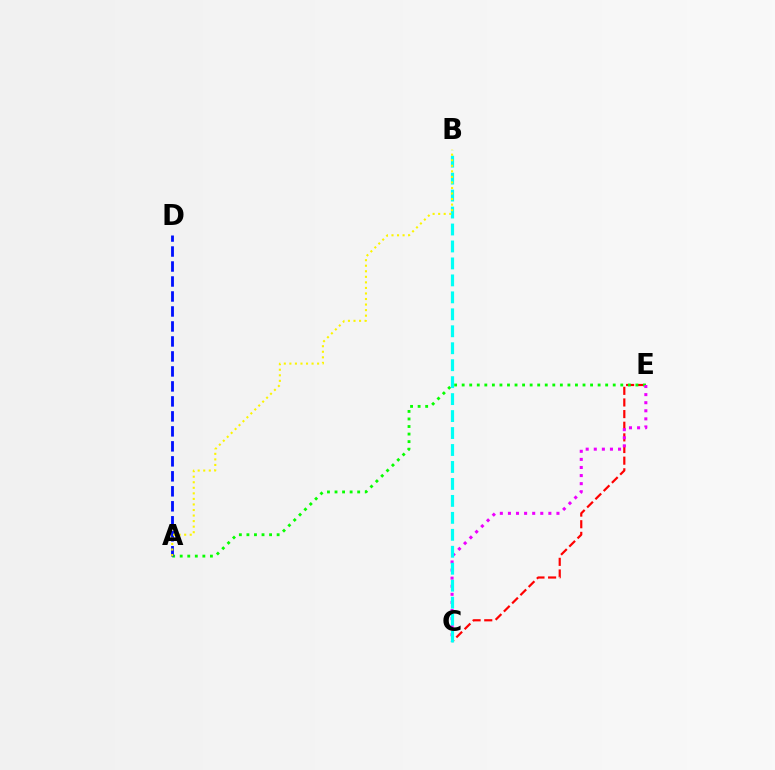{('C', 'E'): [{'color': '#ff0000', 'line_style': 'dashed', 'thickness': 1.58}, {'color': '#ee00ff', 'line_style': 'dotted', 'thickness': 2.2}], ('A', 'E'): [{'color': '#08ff00', 'line_style': 'dotted', 'thickness': 2.05}], ('A', 'D'): [{'color': '#0010ff', 'line_style': 'dashed', 'thickness': 2.04}], ('B', 'C'): [{'color': '#00fff6', 'line_style': 'dashed', 'thickness': 2.3}], ('A', 'B'): [{'color': '#fcf500', 'line_style': 'dotted', 'thickness': 1.51}]}